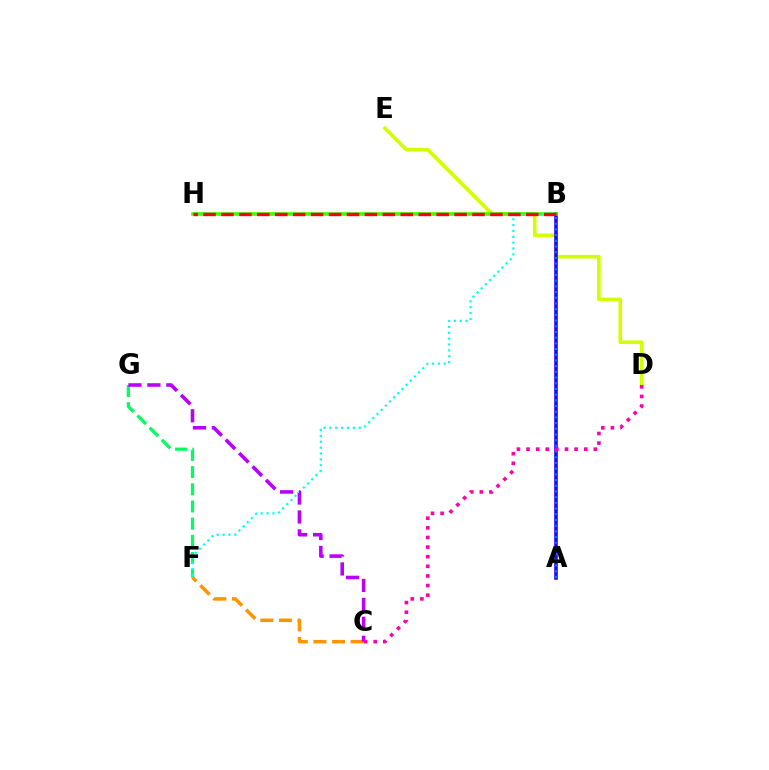{('D', 'E'): [{'color': '#d1ff00', 'line_style': 'solid', 'thickness': 2.61}], ('A', 'B'): [{'color': '#2500ff', 'line_style': 'solid', 'thickness': 2.58}, {'color': '#0074ff', 'line_style': 'dotted', 'thickness': 1.55}], ('F', 'G'): [{'color': '#00ff5c', 'line_style': 'dashed', 'thickness': 2.33}], ('B', 'H'): [{'color': '#3dff00', 'line_style': 'solid', 'thickness': 2.6}, {'color': '#ff0000', 'line_style': 'dashed', 'thickness': 2.44}], ('B', 'F'): [{'color': '#00fff6', 'line_style': 'dotted', 'thickness': 1.6}], ('C', 'F'): [{'color': '#ff9400', 'line_style': 'dashed', 'thickness': 2.53}], ('C', 'G'): [{'color': '#b900ff', 'line_style': 'dashed', 'thickness': 2.57}], ('C', 'D'): [{'color': '#ff00ac', 'line_style': 'dotted', 'thickness': 2.61}]}